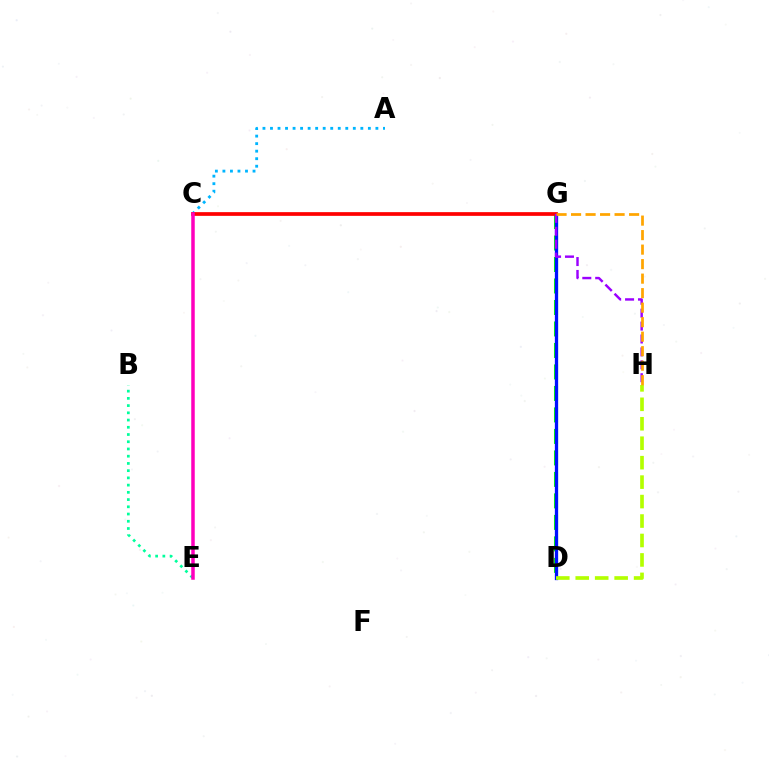{('A', 'C'): [{'color': '#00b5ff', 'line_style': 'dotted', 'thickness': 2.05}], ('D', 'G'): [{'color': '#08ff00', 'line_style': 'dashed', 'thickness': 2.92}, {'color': '#0010ff', 'line_style': 'solid', 'thickness': 2.37}], ('C', 'G'): [{'color': '#ff0000', 'line_style': 'solid', 'thickness': 2.67}], ('G', 'H'): [{'color': '#9b00ff', 'line_style': 'dashed', 'thickness': 1.75}, {'color': '#ffa500', 'line_style': 'dashed', 'thickness': 1.97}], ('D', 'H'): [{'color': '#b3ff00', 'line_style': 'dashed', 'thickness': 2.64}], ('B', 'E'): [{'color': '#00ff9d', 'line_style': 'dotted', 'thickness': 1.96}], ('C', 'E'): [{'color': '#ff00bd', 'line_style': 'solid', 'thickness': 2.52}]}